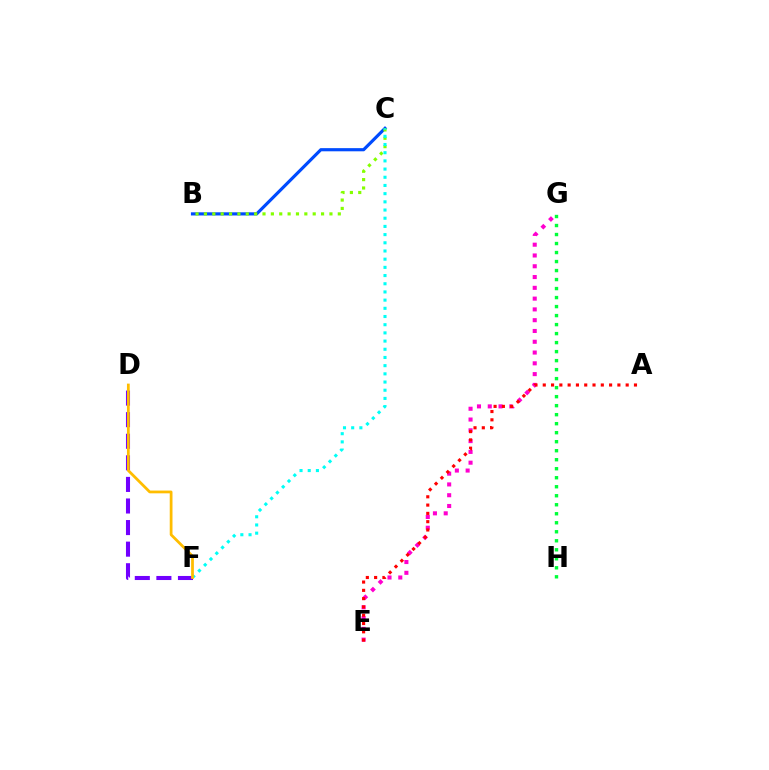{('D', 'F'): [{'color': '#7200ff', 'line_style': 'dashed', 'thickness': 2.93}, {'color': '#ffbd00', 'line_style': 'solid', 'thickness': 1.99}], ('B', 'C'): [{'color': '#004bff', 'line_style': 'solid', 'thickness': 2.27}, {'color': '#84ff00', 'line_style': 'dotted', 'thickness': 2.27}], ('E', 'G'): [{'color': '#ff00cf', 'line_style': 'dotted', 'thickness': 2.93}], ('A', 'E'): [{'color': '#ff0000', 'line_style': 'dotted', 'thickness': 2.25}], ('C', 'F'): [{'color': '#00fff6', 'line_style': 'dotted', 'thickness': 2.23}], ('G', 'H'): [{'color': '#00ff39', 'line_style': 'dotted', 'thickness': 2.45}]}